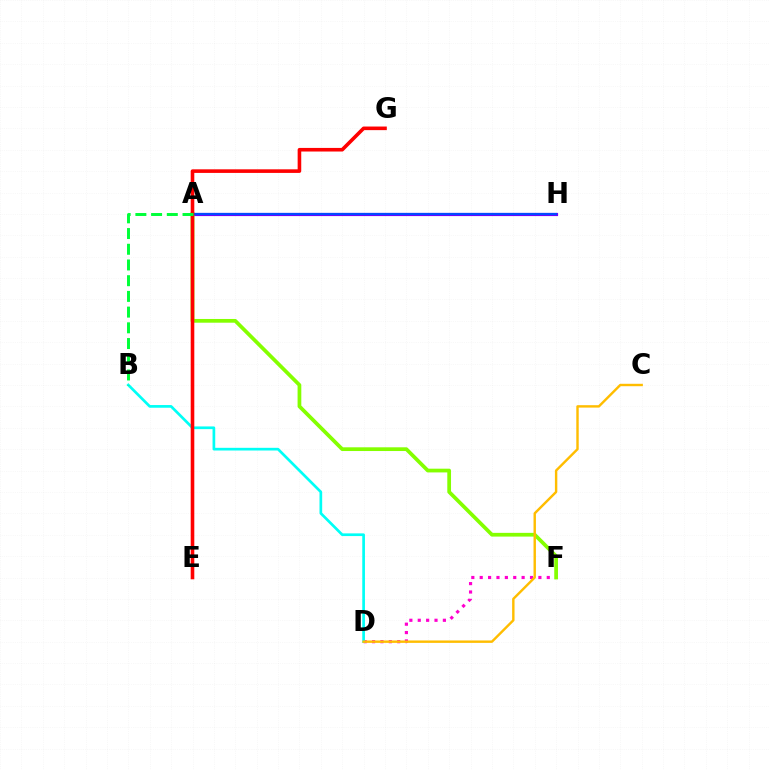{('D', 'F'): [{'color': '#ff00cf', 'line_style': 'dotted', 'thickness': 2.28}], ('B', 'D'): [{'color': '#00fff6', 'line_style': 'solid', 'thickness': 1.94}], ('A', 'H'): [{'color': '#7200ff', 'line_style': 'solid', 'thickness': 2.27}, {'color': '#004bff', 'line_style': 'solid', 'thickness': 1.55}], ('A', 'F'): [{'color': '#84ff00', 'line_style': 'solid', 'thickness': 2.69}], ('C', 'D'): [{'color': '#ffbd00', 'line_style': 'solid', 'thickness': 1.74}], ('E', 'G'): [{'color': '#ff0000', 'line_style': 'solid', 'thickness': 2.59}], ('A', 'B'): [{'color': '#00ff39', 'line_style': 'dashed', 'thickness': 2.13}]}